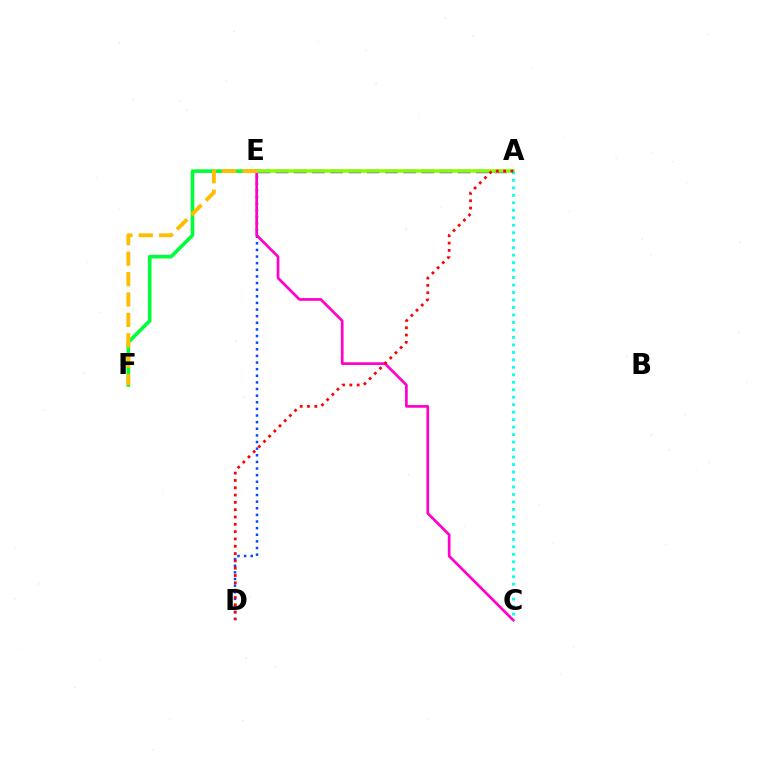{('A', 'E'): [{'color': '#7200ff', 'line_style': 'dashed', 'thickness': 2.47}, {'color': '#84ff00', 'line_style': 'solid', 'thickness': 2.56}], ('D', 'E'): [{'color': '#004bff', 'line_style': 'dotted', 'thickness': 1.8}], ('E', 'F'): [{'color': '#00ff39', 'line_style': 'solid', 'thickness': 2.6}, {'color': '#ffbd00', 'line_style': 'dashed', 'thickness': 2.77}], ('C', 'E'): [{'color': '#ff00cf', 'line_style': 'solid', 'thickness': 1.94}], ('A', 'C'): [{'color': '#00fff6', 'line_style': 'dotted', 'thickness': 2.03}], ('A', 'D'): [{'color': '#ff0000', 'line_style': 'dotted', 'thickness': 1.99}]}